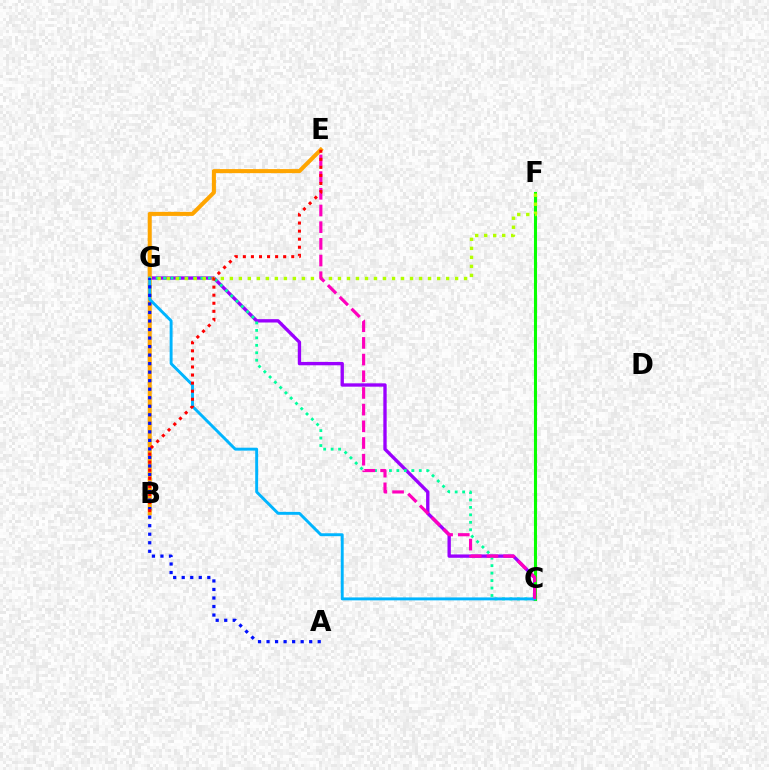{('C', 'G'): [{'color': '#9b00ff', 'line_style': 'solid', 'thickness': 2.41}, {'color': '#00ff9d', 'line_style': 'dotted', 'thickness': 2.03}, {'color': '#00b5ff', 'line_style': 'solid', 'thickness': 2.1}], ('B', 'E'): [{'color': '#ffa500', 'line_style': 'solid', 'thickness': 2.91}, {'color': '#ff0000', 'line_style': 'dotted', 'thickness': 2.19}], ('C', 'F'): [{'color': '#08ff00', 'line_style': 'solid', 'thickness': 2.22}], ('F', 'G'): [{'color': '#b3ff00', 'line_style': 'dotted', 'thickness': 2.45}], ('A', 'G'): [{'color': '#0010ff', 'line_style': 'dotted', 'thickness': 2.32}], ('C', 'E'): [{'color': '#ff00bd', 'line_style': 'dashed', 'thickness': 2.27}]}